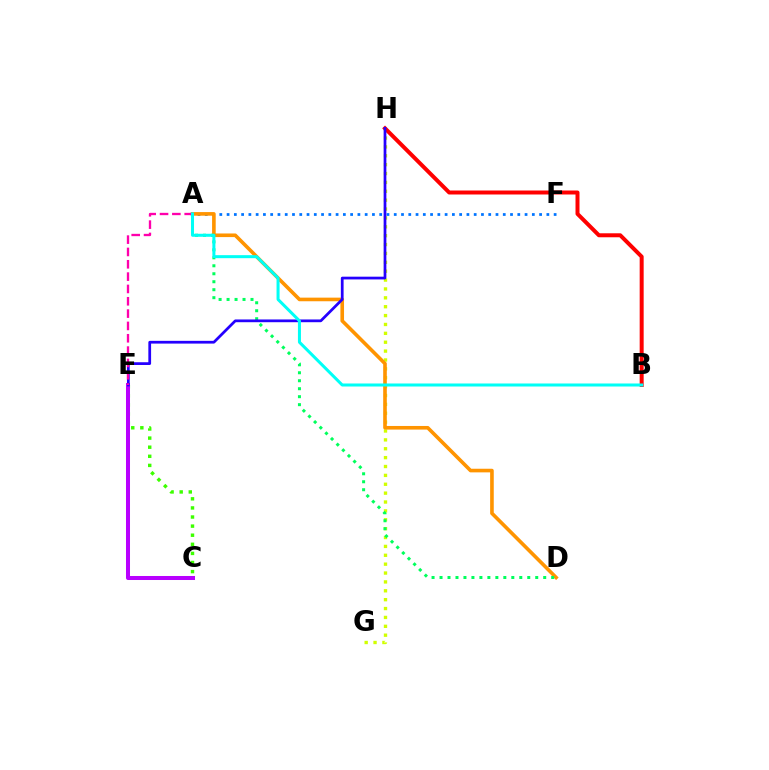{('G', 'H'): [{'color': '#d1ff00', 'line_style': 'dotted', 'thickness': 2.41}], ('A', 'F'): [{'color': '#0074ff', 'line_style': 'dotted', 'thickness': 1.97}], ('A', 'D'): [{'color': '#ff9400', 'line_style': 'solid', 'thickness': 2.61}, {'color': '#00ff5c', 'line_style': 'dotted', 'thickness': 2.17}], ('B', 'H'): [{'color': '#ff0000', 'line_style': 'solid', 'thickness': 2.87}], ('C', 'E'): [{'color': '#3dff00', 'line_style': 'dotted', 'thickness': 2.47}, {'color': '#b900ff', 'line_style': 'solid', 'thickness': 2.89}], ('E', 'H'): [{'color': '#2500ff', 'line_style': 'solid', 'thickness': 1.98}], ('A', 'E'): [{'color': '#ff00ac', 'line_style': 'dashed', 'thickness': 1.68}], ('A', 'B'): [{'color': '#00fff6', 'line_style': 'solid', 'thickness': 2.18}]}